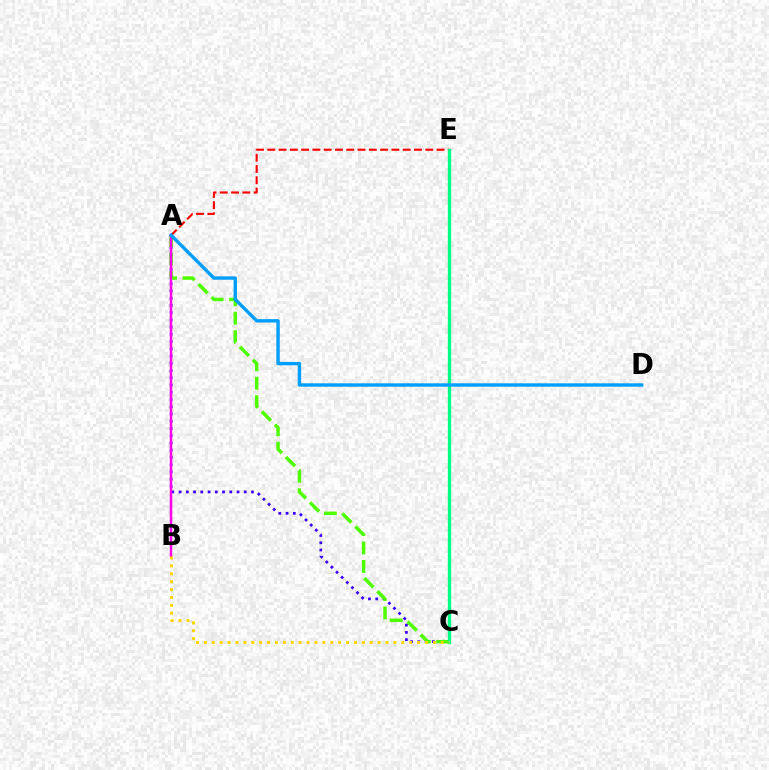{('A', 'C'): [{'color': '#3700ff', 'line_style': 'dotted', 'thickness': 1.97}, {'color': '#4fff00', 'line_style': 'dashed', 'thickness': 2.51}], ('A', 'B'): [{'color': '#ff00ed', 'line_style': 'solid', 'thickness': 1.8}], ('A', 'E'): [{'color': '#ff0000', 'line_style': 'dashed', 'thickness': 1.53}], ('C', 'E'): [{'color': '#00ff86', 'line_style': 'solid', 'thickness': 2.4}], ('B', 'C'): [{'color': '#ffd500', 'line_style': 'dotted', 'thickness': 2.15}], ('A', 'D'): [{'color': '#009eff', 'line_style': 'solid', 'thickness': 2.45}]}